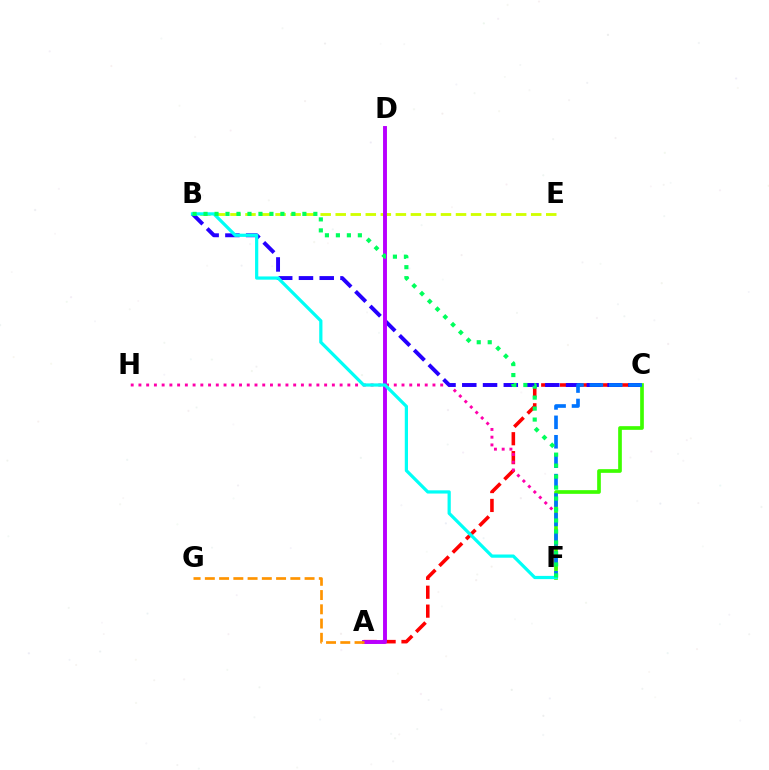{('A', 'C'): [{'color': '#ff0000', 'line_style': 'dashed', 'thickness': 2.57}], ('F', 'H'): [{'color': '#ff00ac', 'line_style': 'dotted', 'thickness': 2.1}], ('B', 'E'): [{'color': '#d1ff00', 'line_style': 'dashed', 'thickness': 2.04}], ('B', 'C'): [{'color': '#2500ff', 'line_style': 'dashed', 'thickness': 2.82}], ('A', 'D'): [{'color': '#b900ff', 'line_style': 'solid', 'thickness': 2.82}], ('C', 'F'): [{'color': '#3dff00', 'line_style': 'solid', 'thickness': 2.65}, {'color': '#0074ff', 'line_style': 'dashed', 'thickness': 2.64}], ('B', 'F'): [{'color': '#00fff6', 'line_style': 'solid', 'thickness': 2.32}, {'color': '#00ff5c', 'line_style': 'dotted', 'thickness': 2.98}], ('A', 'G'): [{'color': '#ff9400', 'line_style': 'dashed', 'thickness': 1.94}]}